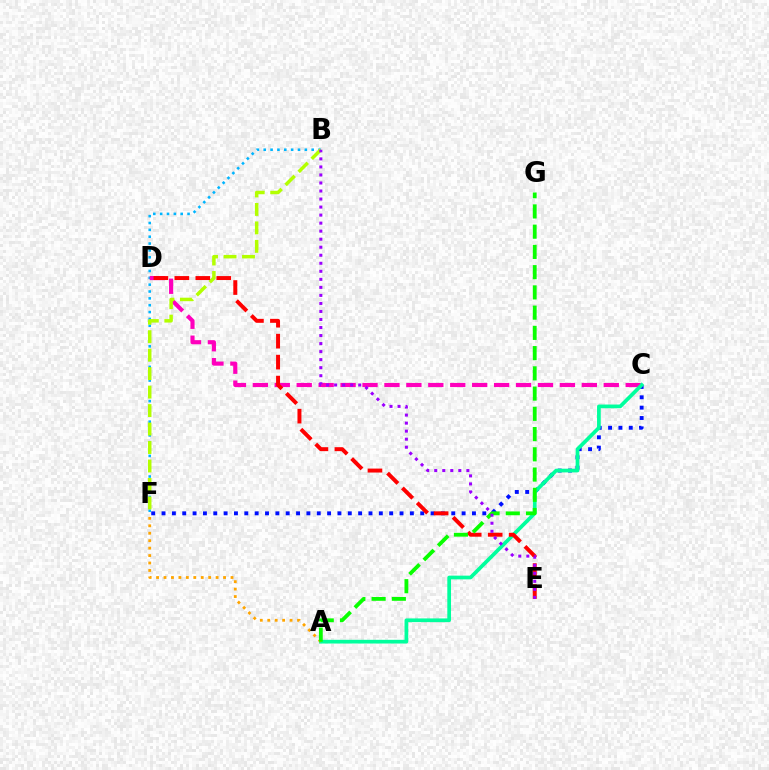{('B', 'F'): [{'color': '#00b5ff', 'line_style': 'dotted', 'thickness': 1.86}, {'color': '#b3ff00', 'line_style': 'dashed', 'thickness': 2.51}], ('C', 'D'): [{'color': '#ff00bd', 'line_style': 'dashed', 'thickness': 2.98}], ('C', 'F'): [{'color': '#0010ff', 'line_style': 'dotted', 'thickness': 2.81}], ('A', 'C'): [{'color': '#00ff9d', 'line_style': 'solid', 'thickness': 2.67}], ('A', 'F'): [{'color': '#ffa500', 'line_style': 'dotted', 'thickness': 2.02}], ('D', 'E'): [{'color': '#ff0000', 'line_style': 'dashed', 'thickness': 2.85}], ('A', 'G'): [{'color': '#08ff00', 'line_style': 'dashed', 'thickness': 2.75}], ('B', 'E'): [{'color': '#9b00ff', 'line_style': 'dotted', 'thickness': 2.18}]}